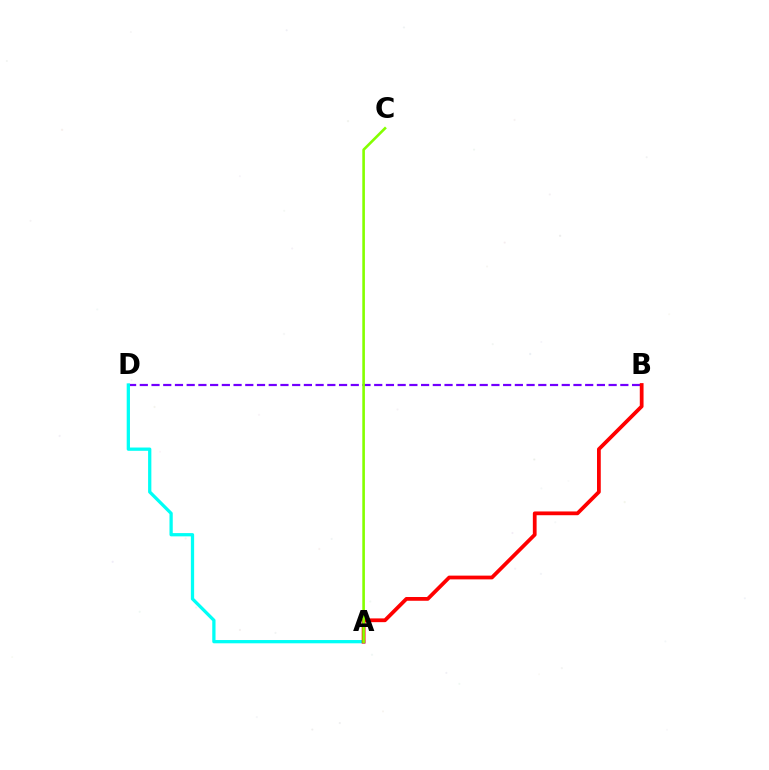{('B', 'D'): [{'color': '#7200ff', 'line_style': 'dashed', 'thickness': 1.59}], ('A', 'D'): [{'color': '#00fff6', 'line_style': 'solid', 'thickness': 2.35}], ('A', 'B'): [{'color': '#ff0000', 'line_style': 'solid', 'thickness': 2.71}], ('A', 'C'): [{'color': '#84ff00', 'line_style': 'solid', 'thickness': 1.88}]}